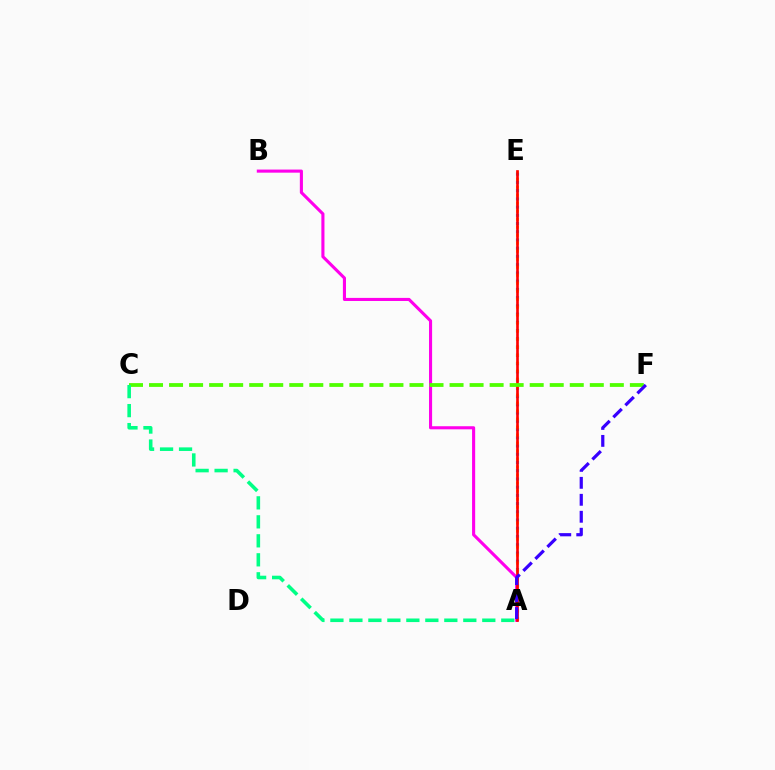{('A', 'E'): [{'color': '#009eff', 'line_style': 'dotted', 'thickness': 2.24}, {'color': '#ffd500', 'line_style': 'dotted', 'thickness': 2.17}, {'color': '#ff0000', 'line_style': 'solid', 'thickness': 1.92}], ('A', 'B'): [{'color': '#ff00ed', 'line_style': 'solid', 'thickness': 2.23}], ('C', 'F'): [{'color': '#4fff00', 'line_style': 'dashed', 'thickness': 2.72}], ('A', 'C'): [{'color': '#00ff86', 'line_style': 'dashed', 'thickness': 2.58}], ('A', 'F'): [{'color': '#3700ff', 'line_style': 'dashed', 'thickness': 2.31}]}